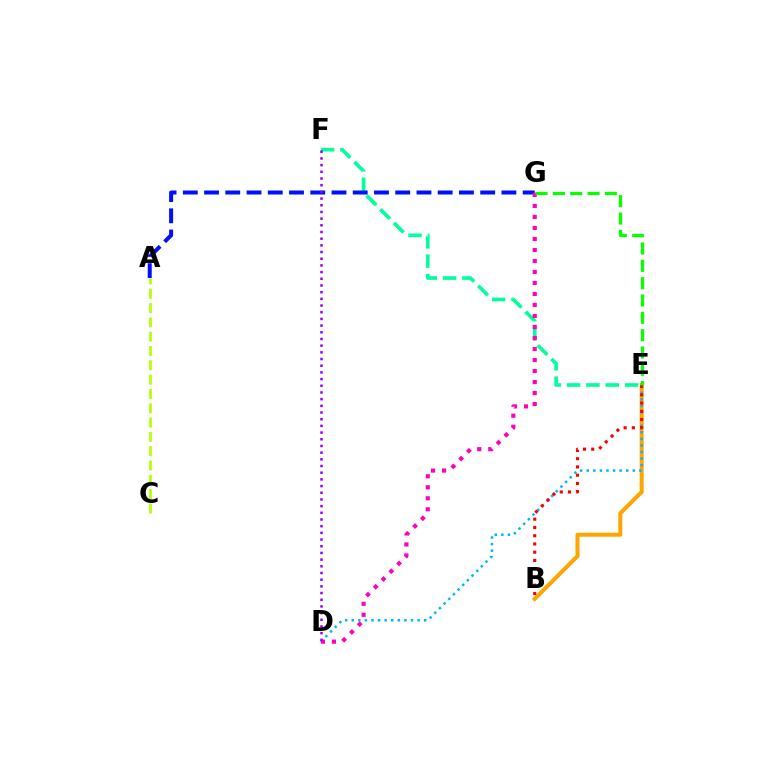{('B', 'E'): [{'color': '#ffa500', 'line_style': 'solid', 'thickness': 2.89}, {'color': '#ff0000', 'line_style': 'dotted', 'thickness': 2.24}], ('E', 'F'): [{'color': '#00ff9d', 'line_style': 'dashed', 'thickness': 2.63}], ('A', 'G'): [{'color': '#0010ff', 'line_style': 'dashed', 'thickness': 2.89}], ('D', 'E'): [{'color': '#00b5ff', 'line_style': 'dotted', 'thickness': 1.79}], ('D', 'G'): [{'color': '#ff00bd', 'line_style': 'dotted', 'thickness': 2.99}], ('A', 'C'): [{'color': '#b3ff00', 'line_style': 'dashed', 'thickness': 1.95}], ('D', 'F'): [{'color': '#9b00ff', 'line_style': 'dotted', 'thickness': 1.82}], ('E', 'G'): [{'color': '#08ff00', 'line_style': 'dashed', 'thickness': 2.35}]}